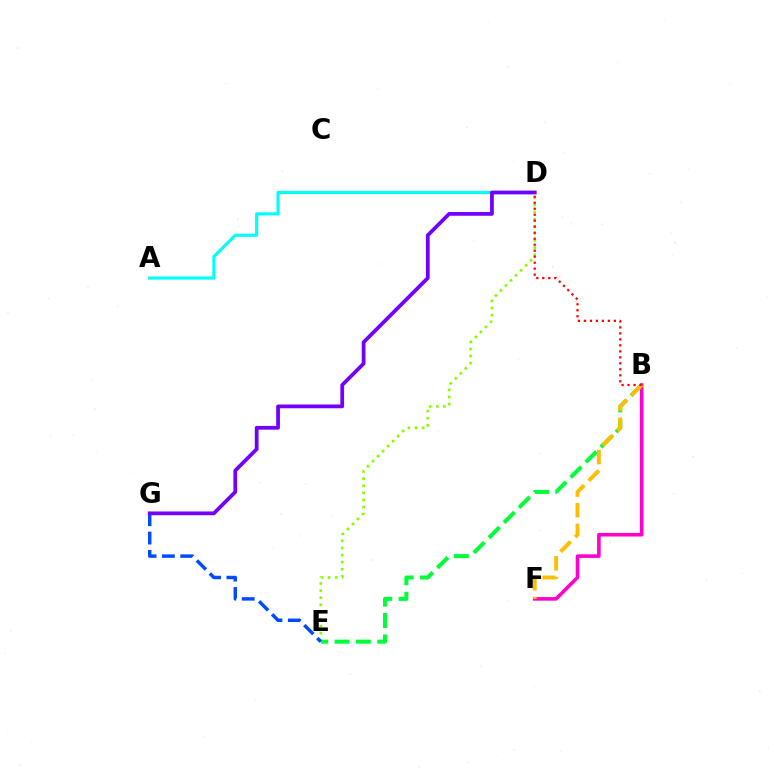{('B', 'F'): [{'color': '#ff00cf', 'line_style': 'solid', 'thickness': 2.58}, {'color': '#ffbd00', 'line_style': 'dashed', 'thickness': 2.81}], ('B', 'E'): [{'color': '#00ff39', 'line_style': 'dashed', 'thickness': 2.9}], ('D', 'E'): [{'color': '#84ff00', 'line_style': 'dotted', 'thickness': 1.93}], ('E', 'G'): [{'color': '#004bff', 'line_style': 'dashed', 'thickness': 2.49}], ('A', 'D'): [{'color': '#00fff6', 'line_style': 'solid', 'thickness': 2.27}], ('B', 'D'): [{'color': '#ff0000', 'line_style': 'dotted', 'thickness': 1.63}], ('D', 'G'): [{'color': '#7200ff', 'line_style': 'solid', 'thickness': 2.7}]}